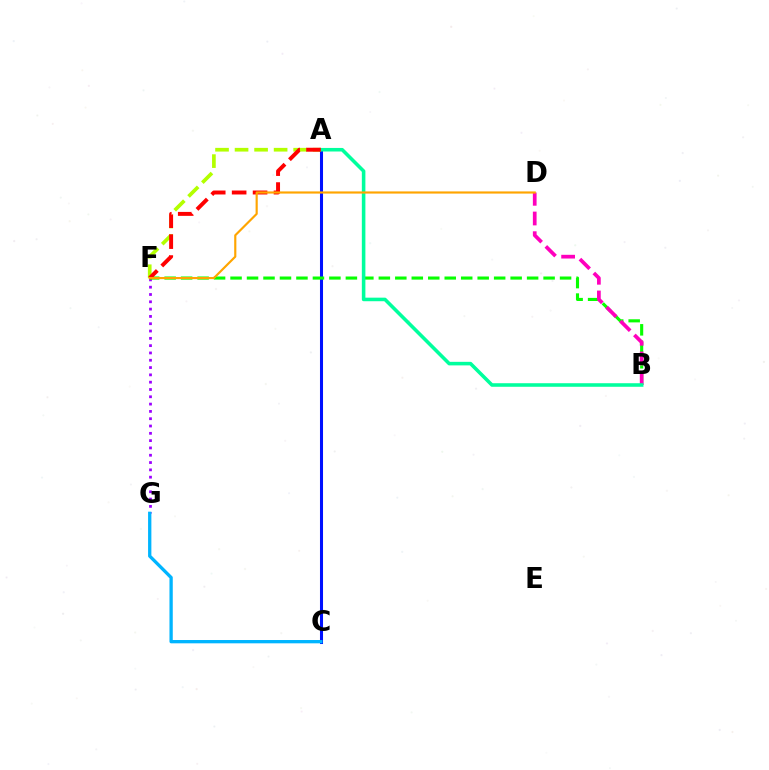{('A', 'C'): [{'color': '#0010ff', 'line_style': 'solid', 'thickness': 2.2}], ('F', 'G'): [{'color': '#9b00ff', 'line_style': 'dotted', 'thickness': 1.99}], ('B', 'F'): [{'color': '#08ff00', 'line_style': 'dashed', 'thickness': 2.24}], ('B', 'D'): [{'color': '#ff00bd', 'line_style': 'dashed', 'thickness': 2.67}], ('A', 'F'): [{'color': '#b3ff00', 'line_style': 'dashed', 'thickness': 2.65}, {'color': '#ff0000', 'line_style': 'dashed', 'thickness': 2.84}], ('A', 'B'): [{'color': '#00ff9d', 'line_style': 'solid', 'thickness': 2.56}], ('D', 'F'): [{'color': '#ffa500', 'line_style': 'solid', 'thickness': 1.56}], ('C', 'G'): [{'color': '#00b5ff', 'line_style': 'solid', 'thickness': 2.38}]}